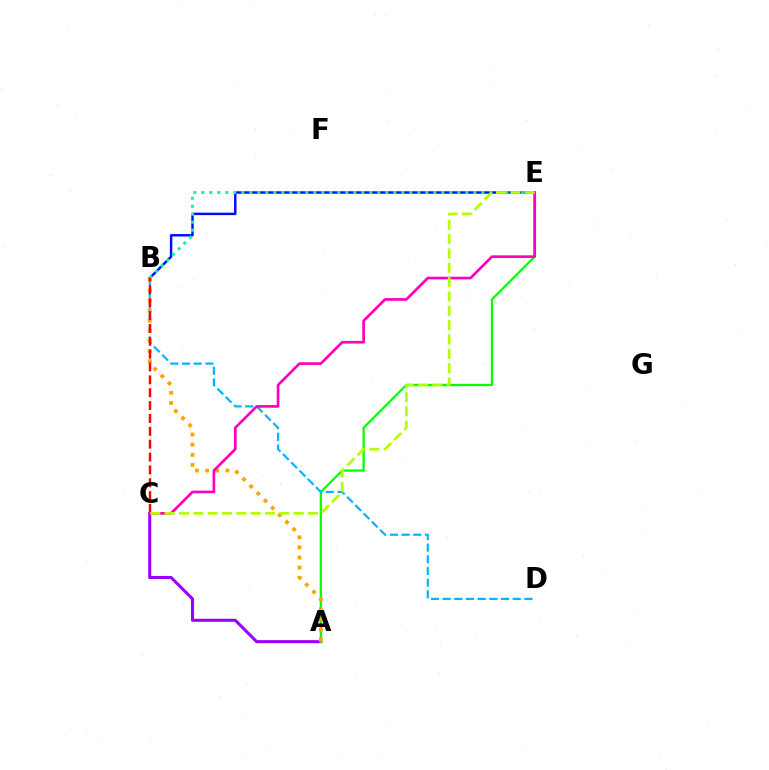{('A', 'C'): [{'color': '#9b00ff', 'line_style': 'solid', 'thickness': 2.2}], ('B', 'E'): [{'color': '#0010ff', 'line_style': 'solid', 'thickness': 1.77}, {'color': '#00ff9d', 'line_style': 'dotted', 'thickness': 2.17}], ('A', 'E'): [{'color': '#08ff00', 'line_style': 'solid', 'thickness': 1.64}], ('B', 'D'): [{'color': '#00b5ff', 'line_style': 'dashed', 'thickness': 1.59}], ('A', 'B'): [{'color': '#ffa500', 'line_style': 'dotted', 'thickness': 2.75}], ('B', 'C'): [{'color': '#ff0000', 'line_style': 'dashed', 'thickness': 1.75}], ('C', 'E'): [{'color': '#ff00bd', 'line_style': 'solid', 'thickness': 1.93}, {'color': '#b3ff00', 'line_style': 'dashed', 'thickness': 1.95}]}